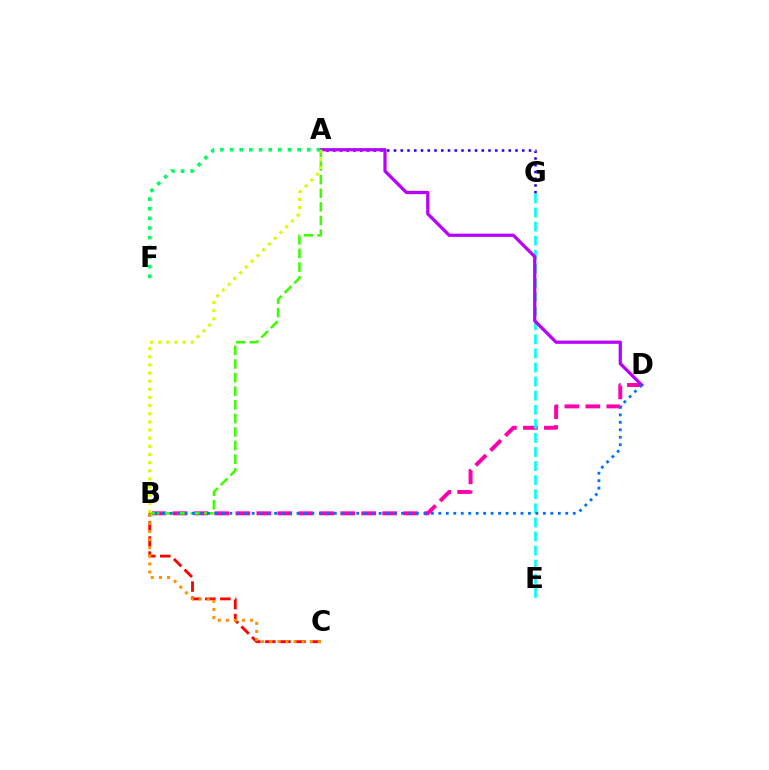{('B', 'D'): [{'color': '#ff00ac', 'line_style': 'dashed', 'thickness': 2.85}, {'color': '#0074ff', 'line_style': 'dotted', 'thickness': 2.03}], ('B', 'C'): [{'color': '#ff0000', 'line_style': 'dashed', 'thickness': 2.05}, {'color': '#ff9400', 'line_style': 'dotted', 'thickness': 2.2}], ('A', 'G'): [{'color': '#2500ff', 'line_style': 'dotted', 'thickness': 1.83}], ('E', 'G'): [{'color': '#00fff6', 'line_style': 'dashed', 'thickness': 1.91}], ('A', 'B'): [{'color': '#3dff00', 'line_style': 'dashed', 'thickness': 1.85}, {'color': '#d1ff00', 'line_style': 'dotted', 'thickness': 2.21}], ('A', 'D'): [{'color': '#b900ff', 'line_style': 'solid', 'thickness': 2.33}], ('A', 'F'): [{'color': '#00ff5c', 'line_style': 'dotted', 'thickness': 2.62}]}